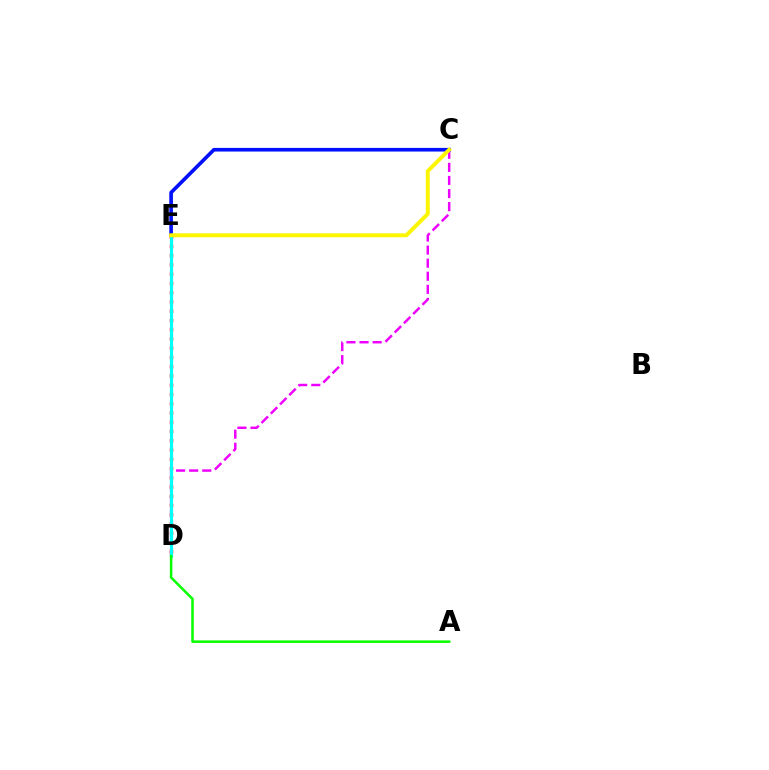{('C', 'D'): [{'color': '#ee00ff', 'line_style': 'dashed', 'thickness': 1.78}], ('C', 'E'): [{'color': '#0010ff', 'line_style': 'solid', 'thickness': 2.62}, {'color': '#fcf500', 'line_style': 'solid', 'thickness': 2.82}], ('D', 'E'): [{'color': '#ff0000', 'line_style': 'dotted', 'thickness': 2.51}, {'color': '#00fff6', 'line_style': 'solid', 'thickness': 2.26}], ('A', 'D'): [{'color': '#08ff00', 'line_style': 'solid', 'thickness': 1.82}]}